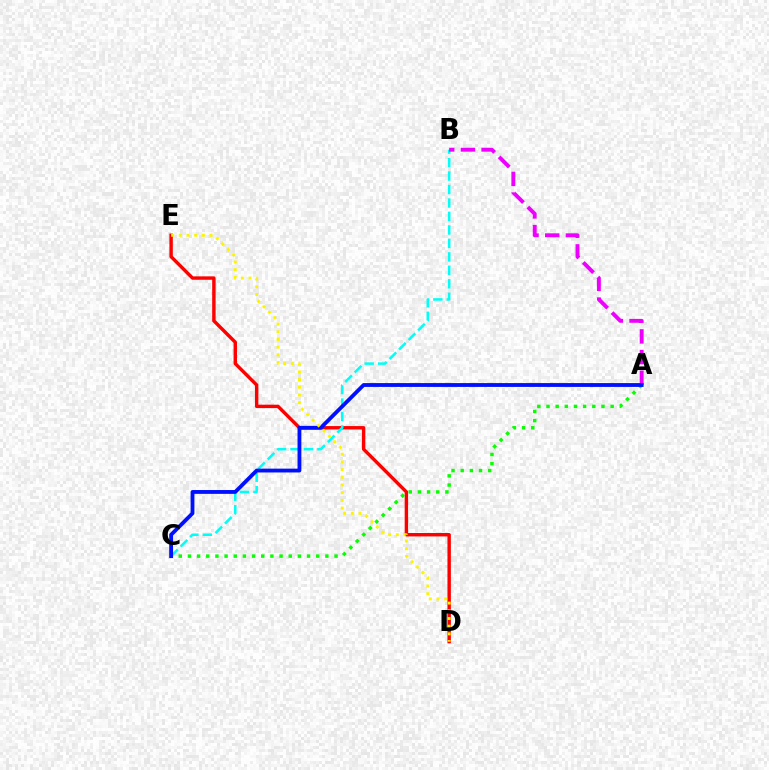{('D', 'E'): [{'color': '#ff0000', 'line_style': 'solid', 'thickness': 2.46}, {'color': '#fcf500', 'line_style': 'dotted', 'thickness': 2.09}], ('B', 'C'): [{'color': '#00fff6', 'line_style': 'dashed', 'thickness': 1.83}], ('A', 'C'): [{'color': '#08ff00', 'line_style': 'dotted', 'thickness': 2.49}, {'color': '#0010ff', 'line_style': 'solid', 'thickness': 2.76}], ('A', 'B'): [{'color': '#ee00ff', 'line_style': 'dashed', 'thickness': 2.81}]}